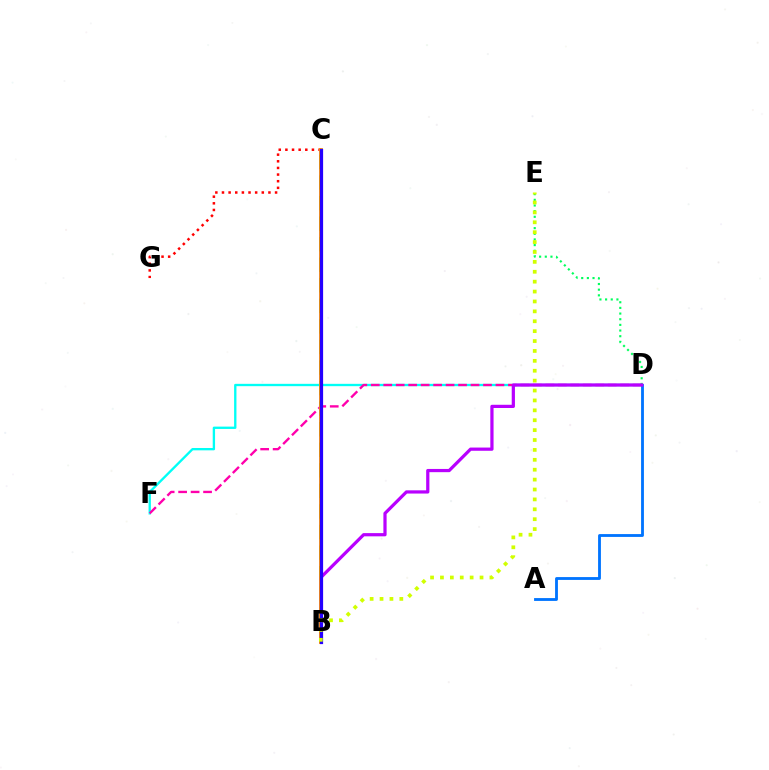{('D', 'E'): [{'color': '#00ff5c', 'line_style': 'dotted', 'thickness': 1.54}], ('D', 'F'): [{'color': '#00fff6', 'line_style': 'solid', 'thickness': 1.68}, {'color': '#ff00ac', 'line_style': 'dashed', 'thickness': 1.69}], ('B', 'C'): [{'color': '#3dff00', 'line_style': 'dashed', 'thickness': 2.79}, {'color': '#ff9400', 'line_style': 'solid', 'thickness': 2.76}, {'color': '#2500ff', 'line_style': 'solid', 'thickness': 2.32}], ('C', 'G'): [{'color': '#ff0000', 'line_style': 'dotted', 'thickness': 1.8}], ('A', 'D'): [{'color': '#0074ff', 'line_style': 'solid', 'thickness': 2.04}], ('B', 'D'): [{'color': '#b900ff', 'line_style': 'solid', 'thickness': 2.32}], ('B', 'E'): [{'color': '#d1ff00', 'line_style': 'dotted', 'thickness': 2.69}]}